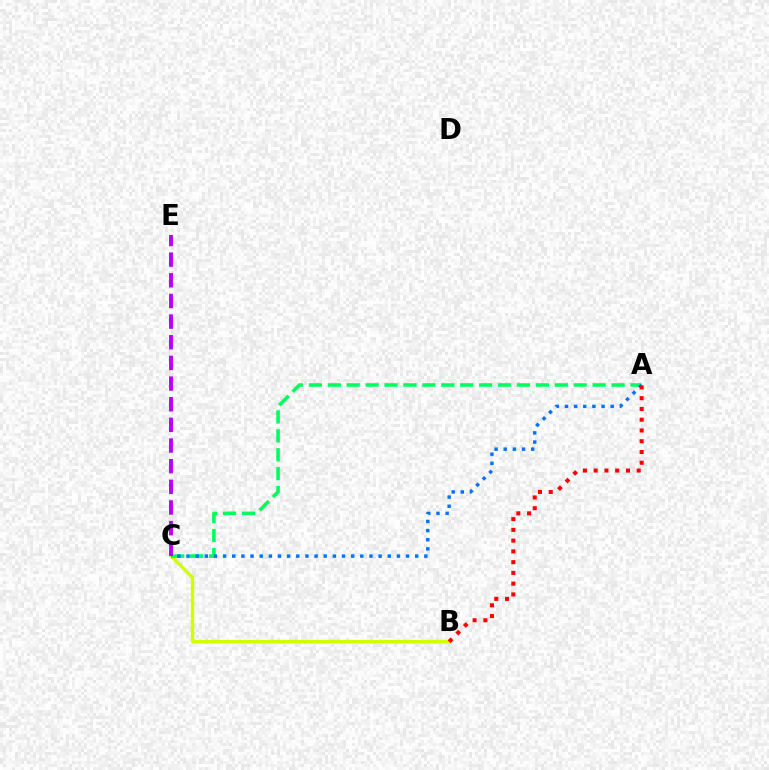{('B', 'C'): [{'color': '#d1ff00', 'line_style': 'solid', 'thickness': 2.44}], ('A', 'C'): [{'color': '#00ff5c', 'line_style': 'dashed', 'thickness': 2.57}, {'color': '#0074ff', 'line_style': 'dotted', 'thickness': 2.49}], ('C', 'E'): [{'color': '#b900ff', 'line_style': 'dashed', 'thickness': 2.81}], ('A', 'B'): [{'color': '#ff0000', 'line_style': 'dotted', 'thickness': 2.92}]}